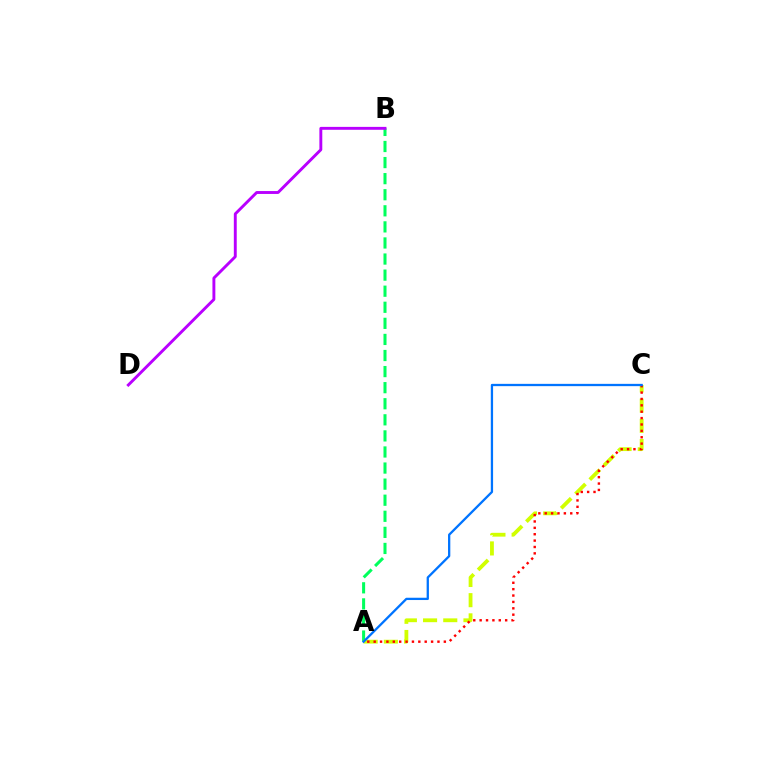{('A', 'B'): [{'color': '#00ff5c', 'line_style': 'dashed', 'thickness': 2.18}], ('B', 'D'): [{'color': '#b900ff', 'line_style': 'solid', 'thickness': 2.09}], ('A', 'C'): [{'color': '#d1ff00', 'line_style': 'dashed', 'thickness': 2.74}, {'color': '#ff0000', 'line_style': 'dotted', 'thickness': 1.73}, {'color': '#0074ff', 'line_style': 'solid', 'thickness': 1.65}]}